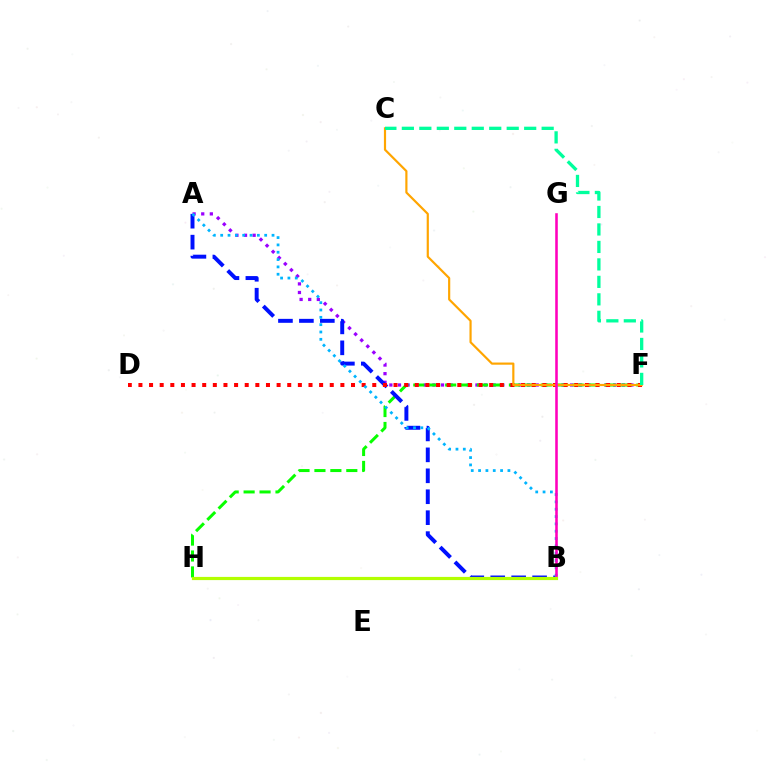{('A', 'F'): [{'color': '#9b00ff', 'line_style': 'dotted', 'thickness': 2.34}], ('F', 'H'): [{'color': '#08ff00', 'line_style': 'dashed', 'thickness': 2.16}], ('A', 'B'): [{'color': '#0010ff', 'line_style': 'dashed', 'thickness': 2.84}, {'color': '#00b5ff', 'line_style': 'dotted', 'thickness': 1.99}], ('D', 'F'): [{'color': '#ff0000', 'line_style': 'dotted', 'thickness': 2.89}], ('C', 'F'): [{'color': '#ffa500', 'line_style': 'solid', 'thickness': 1.57}, {'color': '#00ff9d', 'line_style': 'dashed', 'thickness': 2.37}], ('B', 'G'): [{'color': '#ff00bd', 'line_style': 'solid', 'thickness': 1.85}], ('B', 'H'): [{'color': '#b3ff00', 'line_style': 'solid', 'thickness': 2.3}]}